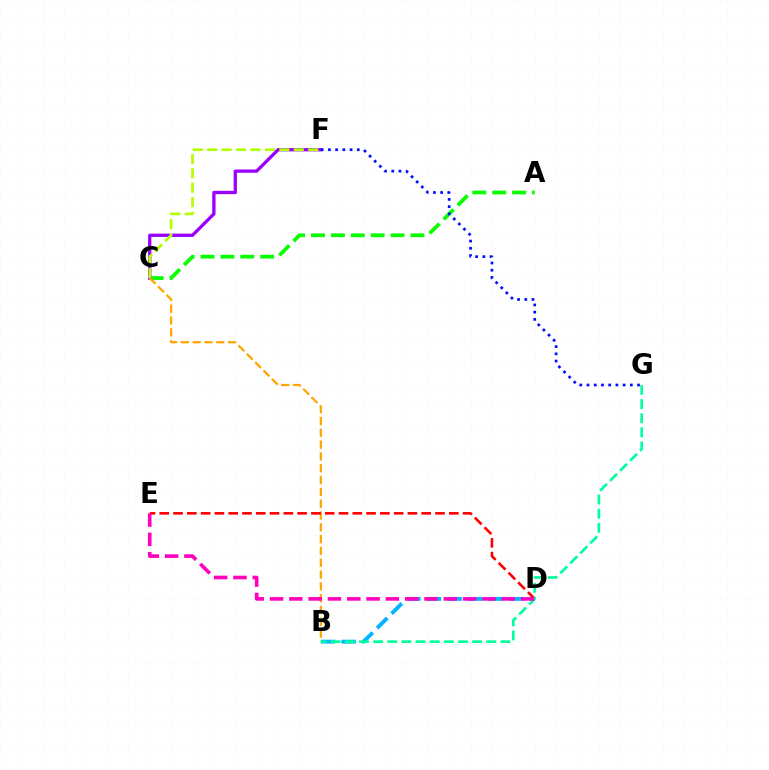{('A', 'C'): [{'color': '#08ff00', 'line_style': 'dashed', 'thickness': 2.7}], ('C', 'F'): [{'color': '#9b00ff', 'line_style': 'solid', 'thickness': 2.38}, {'color': '#b3ff00', 'line_style': 'dashed', 'thickness': 1.96}], ('B', 'C'): [{'color': '#ffa500', 'line_style': 'dashed', 'thickness': 1.6}], ('B', 'D'): [{'color': '#00b5ff', 'line_style': 'dashed', 'thickness': 2.8}], ('D', 'E'): [{'color': '#ff0000', 'line_style': 'dashed', 'thickness': 1.87}, {'color': '#ff00bd', 'line_style': 'dashed', 'thickness': 2.62}], ('F', 'G'): [{'color': '#0010ff', 'line_style': 'dotted', 'thickness': 1.96}], ('B', 'G'): [{'color': '#00ff9d', 'line_style': 'dashed', 'thickness': 1.92}]}